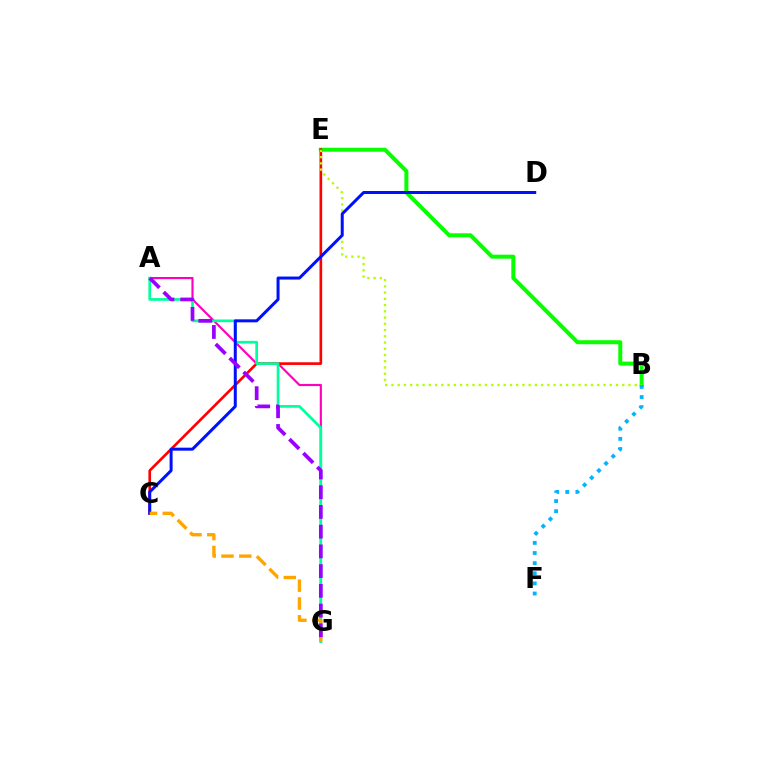{('A', 'G'): [{'color': '#ff00bd', 'line_style': 'solid', 'thickness': 1.55}, {'color': '#00ff9d', 'line_style': 'solid', 'thickness': 1.94}, {'color': '#9b00ff', 'line_style': 'dashed', 'thickness': 2.68}], ('B', 'E'): [{'color': '#08ff00', 'line_style': 'solid', 'thickness': 2.88}, {'color': '#b3ff00', 'line_style': 'dotted', 'thickness': 1.69}], ('C', 'E'): [{'color': '#ff0000', 'line_style': 'solid', 'thickness': 1.91}], ('B', 'F'): [{'color': '#00b5ff', 'line_style': 'dotted', 'thickness': 2.75}], ('C', 'D'): [{'color': '#0010ff', 'line_style': 'solid', 'thickness': 2.16}], ('C', 'G'): [{'color': '#ffa500', 'line_style': 'dashed', 'thickness': 2.42}]}